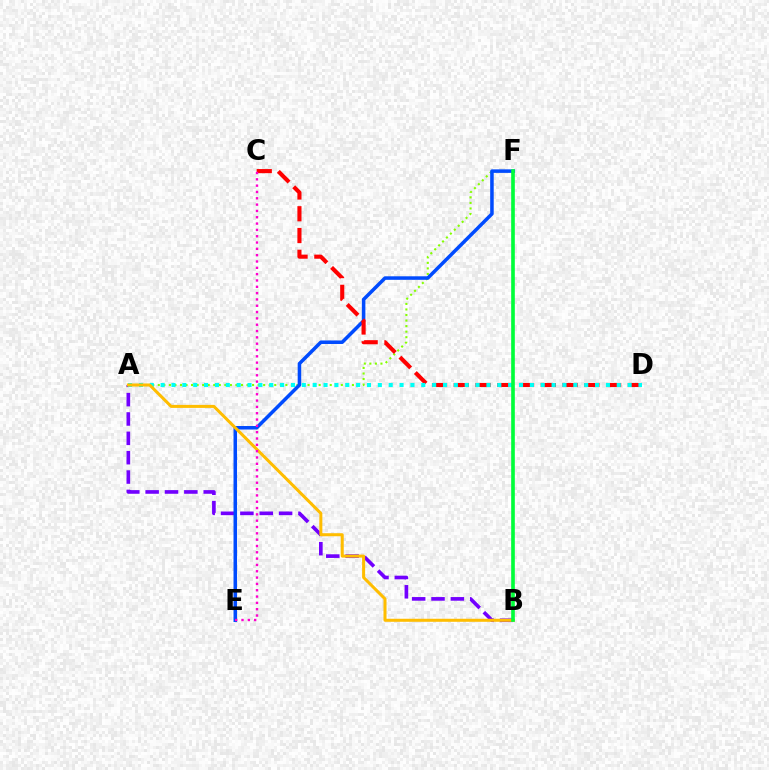{('A', 'F'): [{'color': '#84ff00', 'line_style': 'dotted', 'thickness': 1.51}], ('A', 'B'): [{'color': '#7200ff', 'line_style': 'dashed', 'thickness': 2.63}, {'color': '#ffbd00', 'line_style': 'solid', 'thickness': 2.18}], ('E', 'F'): [{'color': '#004bff', 'line_style': 'solid', 'thickness': 2.54}], ('C', 'D'): [{'color': '#ff0000', 'line_style': 'dashed', 'thickness': 2.96}], ('A', 'D'): [{'color': '#00fff6', 'line_style': 'dotted', 'thickness': 2.95}], ('C', 'E'): [{'color': '#ff00cf', 'line_style': 'dotted', 'thickness': 1.72}], ('B', 'F'): [{'color': '#00ff39', 'line_style': 'solid', 'thickness': 2.62}]}